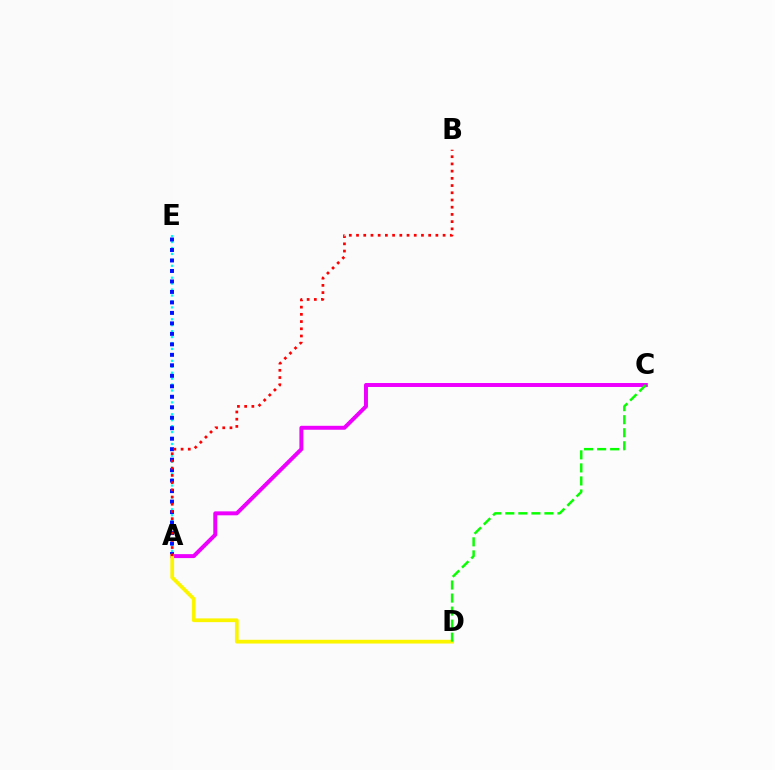{('A', 'E'): [{'color': '#00fff6', 'line_style': 'dotted', 'thickness': 1.61}, {'color': '#0010ff', 'line_style': 'dotted', 'thickness': 2.85}], ('A', 'C'): [{'color': '#ee00ff', 'line_style': 'solid', 'thickness': 2.85}], ('A', 'D'): [{'color': '#fcf500', 'line_style': 'solid', 'thickness': 2.7}], ('C', 'D'): [{'color': '#08ff00', 'line_style': 'dashed', 'thickness': 1.77}], ('A', 'B'): [{'color': '#ff0000', 'line_style': 'dotted', 'thickness': 1.96}]}